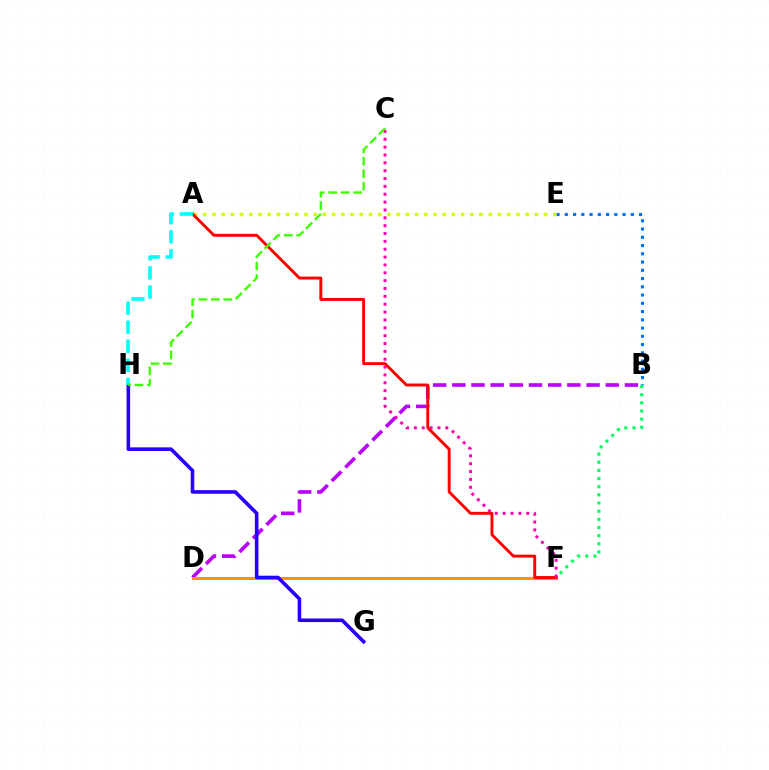{('B', 'D'): [{'color': '#b900ff', 'line_style': 'dashed', 'thickness': 2.61}], ('D', 'F'): [{'color': '#ff9400', 'line_style': 'solid', 'thickness': 2.17}], ('B', 'E'): [{'color': '#0074ff', 'line_style': 'dotted', 'thickness': 2.24}], ('B', 'F'): [{'color': '#00ff5c', 'line_style': 'dotted', 'thickness': 2.21}], ('A', 'E'): [{'color': '#d1ff00', 'line_style': 'dotted', 'thickness': 2.5}], ('A', 'F'): [{'color': '#ff0000', 'line_style': 'solid', 'thickness': 2.11}], ('C', 'F'): [{'color': '#ff00ac', 'line_style': 'dotted', 'thickness': 2.13}], ('G', 'H'): [{'color': '#2500ff', 'line_style': 'solid', 'thickness': 2.59}], ('A', 'H'): [{'color': '#00fff6', 'line_style': 'dashed', 'thickness': 2.59}], ('C', 'H'): [{'color': '#3dff00', 'line_style': 'dashed', 'thickness': 1.69}]}